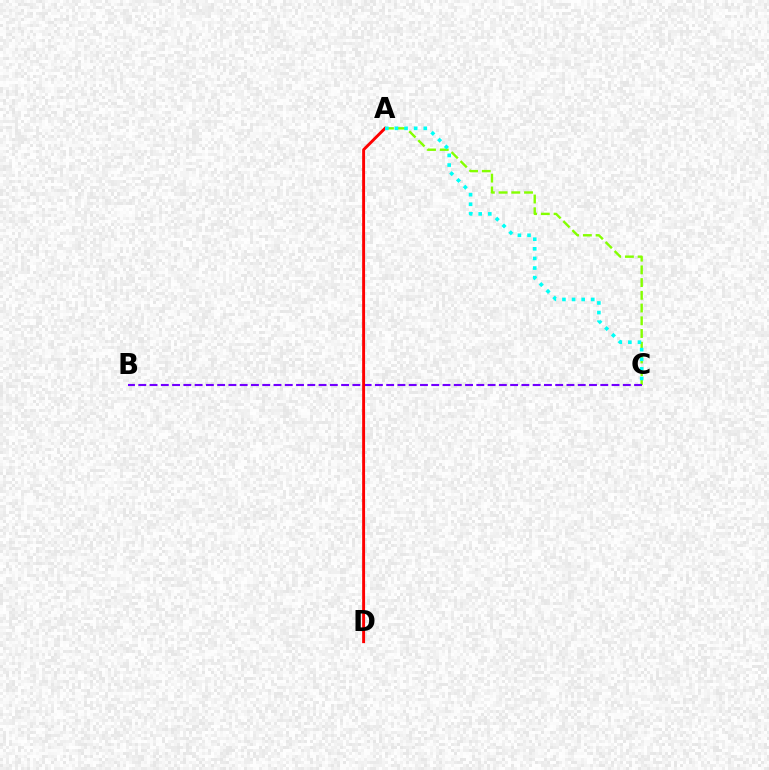{('A', 'C'): [{'color': '#84ff00', 'line_style': 'dashed', 'thickness': 1.73}, {'color': '#00fff6', 'line_style': 'dotted', 'thickness': 2.61}], ('B', 'C'): [{'color': '#7200ff', 'line_style': 'dashed', 'thickness': 1.53}], ('A', 'D'): [{'color': '#ff0000', 'line_style': 'solid', 'thickness': 2.1}]}